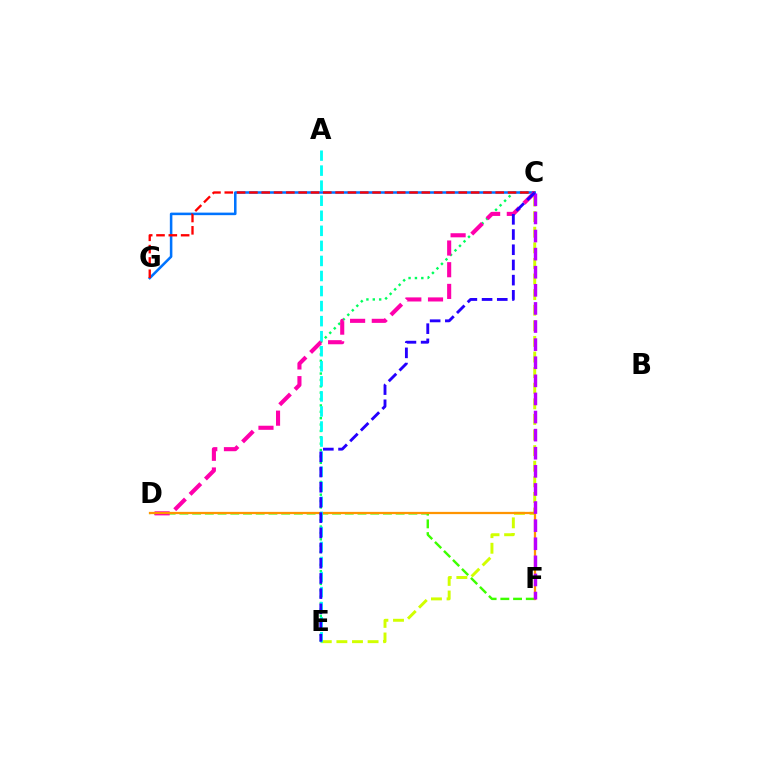{('C', 'E'): [{'color': '#00ff5c', 'line_style': 'dotted', 'thickness': 1.73}, {'color': '#d1ff00', 'line_style': 'dashed', 'thickness': 2.12}, {'color': '#2500ff', 'line_style': 'dashed', 'thickness': 2.06}], ('C', 'G'): [{'color': '#0074ff', 'line_style': 'solid', 'thickness': 1.83}, {'color': '#ff0000', 'line_style': 'dashed', 'thickness': 1.67}], ('D', 'F'): [{'color': '#3dff00', 'line_style': 'dashed', 'thickness': 1.73}, {'color': '#ff9400', 'line_style': 'solid', 'thickness': 1.63}], ('C', 'D'): [{'color': '#ff00ac', 'line_style': 'dashed', 'thickness': 2.95}], ('C', 'F'): [{'color': '#b900ff', 'line_style': 'dashed', 'thickness': 2.46}], ('A', 'E'): [{'color': '#00fff6', 'line_style': 'dashed', 'thickness': 2.04}]}